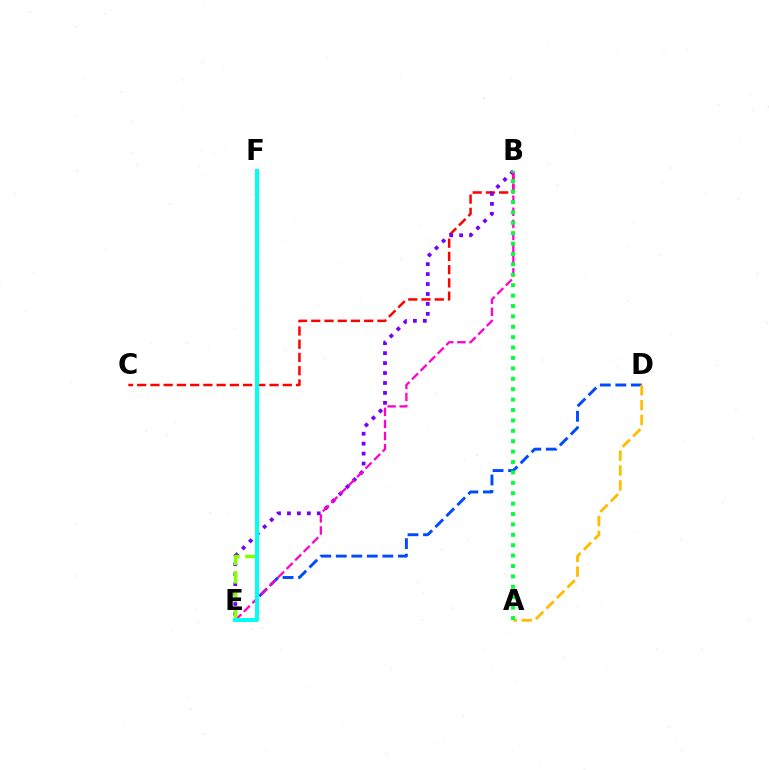{('D', 'E'): [{'color': '#004bff', 'line_style': 'dashed', 'thickness': 2.11}], ('B', 'C'): [{'color': '#ff0000', 'line_style': 'dashed', 'thickness': 1.8}], ('B', 'E'): [{'color': '#7200ff', 'line_style': 'dotted', 'thickness': 2.7}, {'color': '#ff00cf', 'line_style': 'dashed', 'thickness': 1.64}], ('A', 'D'): [{'color': '#ffbd00', 'line_style': 'dashed', 'thickness': 2.02}], ('A', 'B'): [{'color': '#00ff39', 'line_style': 'dotted', 'thickness': 2.83}], ('E', 'F'): [{'color': '#84ff00', 'line_style': 'dashed', 'thickness': 2.5}, {'color': '#00fff6', 'line_style': 'solid', 'thickness': 2.86}]}